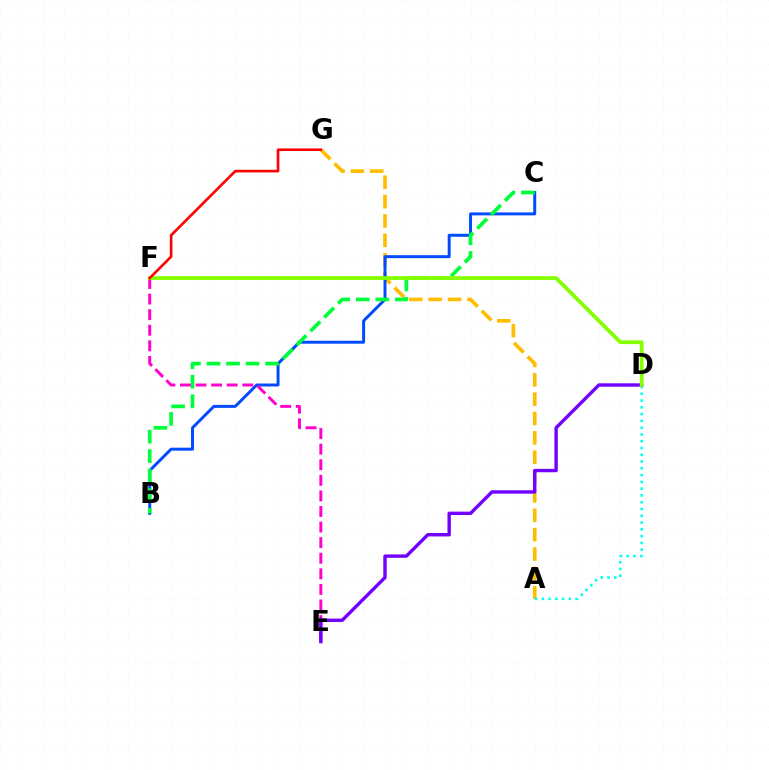{('A', 'G'): [{'color': '#ffbd00', 'line_style': 'dashed', 'thickness': 2.63}], ('B', 'C'): [{'color': '#004bff', 'line_style': 'solid', 'thickness': 2.13}, {'color': '#00ff39', 'line_style': 'dashed', 'thickness': 2.65}], ('A', 'D'): [{'color': '#00fff6', 'line_style': 'dotted', 'thickness': 1.84}], ('E', 'F'): [{'color': '#ff00cf', 'line_style': 'dashed', 'thickness': 2.12}], ('D', 'E'): [{'color': '#7200ff', 'line_style': 'solid', 'thickness': 2.44}], ('D', 'F'): [{'color': '#84ff00', 'line_style': 'solid', 'thickness': 2.72}], ('F', 'G'): [{'color': '#ff0000', 'line_style': 'solid', 'thickness': 1.88}]}